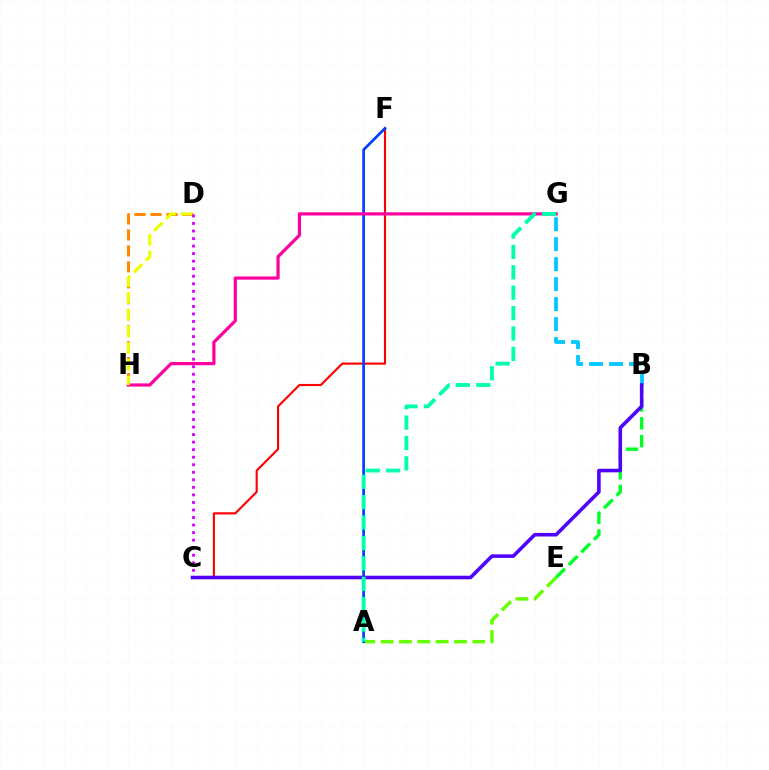{('A', 'E'): [{'color': '#66ff00', 'line_style': 'dashed', 'thickness': 2.49}], ('C', 'F'): [{'color': '#ff0000', 'line_style': 'solid', 'thickness': 1.53}], ('B', 'E'): [{'color': '#00ff27', 'line_style': 'dashed', 'thickness': 2.42}], ('A', 'F'): [{'color': '#003fff', 'line_style': 'solid', 'thickness': 1.94}], ('G', 'H'): [{'color': '#ff00a0', 'line_style': 'solid', 'thickness': 2.31}], ('D', 'H'): [{'color': '#ff8800', 'line_style': 'dashed', 'thickness': 2.17}, {'color': '#eeff00', 'line_style': 'dashed', 'thickness': 2.27}], ('C', 'D'): [{'color': '#d600ff', 'line_style': 'dotted', 'thickness': 2.05}], ('B', 'G'): [{'color': '#00c7ff', 'line_style': 'dashed', 'thickness': 2.72}], ('B', 'C'): [{'color': '#4f00ff', 'line_style': 'solid', 'thickness': 2.57}], ('A', 'G'): [{'color': '#00ffaf', 'line_style': 'dashed', 'thickness': 2.77}]}